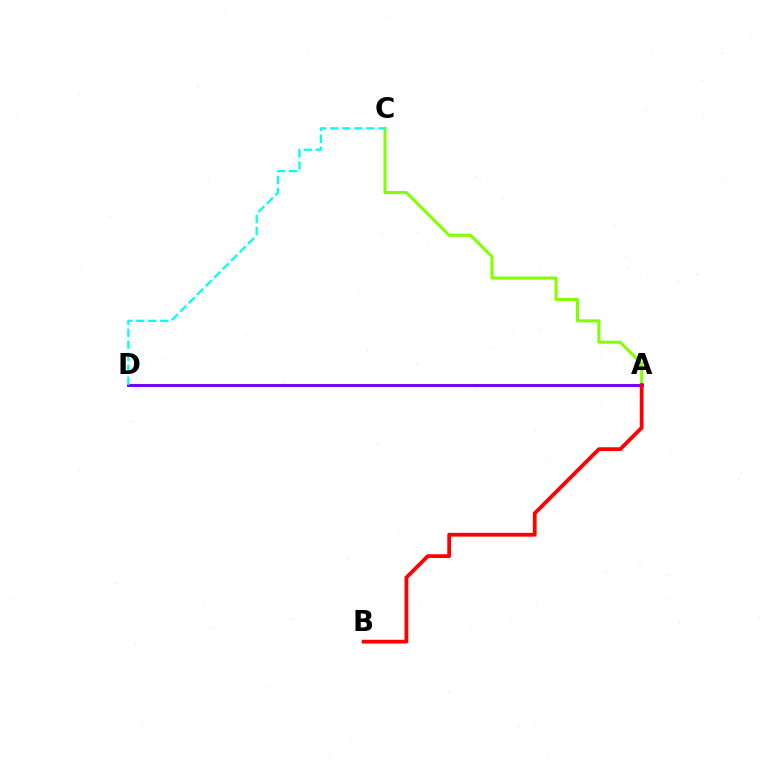{('A', 'C'): [{'color': '#84ff00', 'line_style': 'solid', 'thickness': 2.19}], ('A', 'D'): [{'color': '#7200ff', 'line_style': 'solid', 'thickness': 2.11}], ('A', 'B'): [{'color': '#ff0000', 'line_style': 'solid', 'thickness': 2.73}], ('C', 'D'): [{'color': '#00fff6', 'line_style': 'dashed', 'thickness': 1.63}]}